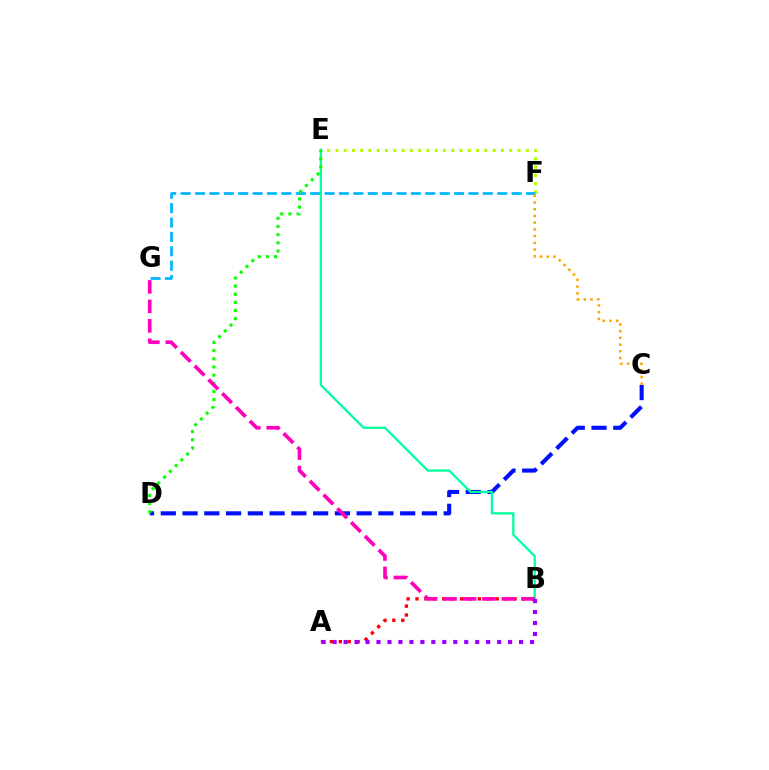{('E', 'F'): [{'color': '#b3ff00', 'line_style': 'dotted', 'thickness': 2.25}], ('A', 'B'): [{'color': '#ff0000', 'line_style': 'dotted', 'thickness': 2.42}, {'color': '#9b00ff', 'line_style': 'dotted', 'thickness': 2.98}], ('F', 'G'): [{'color': '#00b5ff', 'line_style': 'dashed', 'thickness': 1.95}], ('C', 'D'): [{'color': '#0010ff', 'line_style': 'dashed', 'thickness': 2.96}], ('B', 'E'): [{'color': '#00ff9d', 'line_style': 'solid', 'thickness': 1.63}], ('D', 'E'): [{'color': '#08ff00', 'line_style': 'dotted', 'thickness': 2.22}], ('B', 'G'): [{'color': '#ff00bd', 'line_style': 'dashed', 'thickness': 2.65}], ('C', 'F'): [{'color': '#ffa500', 'line_style': 'dotted', 'thickness': 1.83}]}